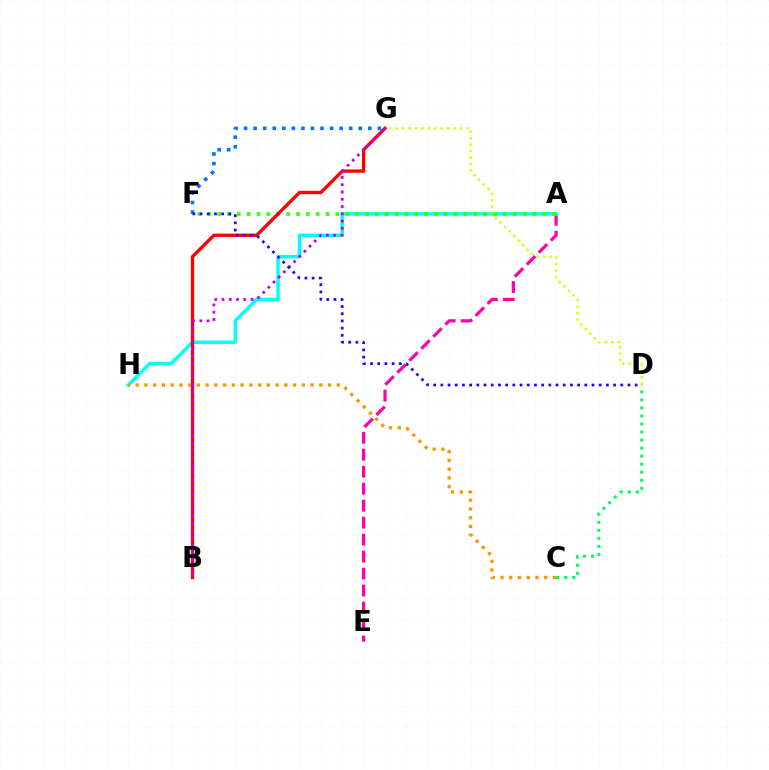{('A', 'E'): [{'color': '#ff00ac', 'line_style': 'dashed', 'thickness': 2.31}], ('F', 'G'): [{'color': '#0074ff', 'line_style': 'dotted', 'thickness': 2.6}], ('C', 'D'): [{'color': '#00ff5c', 'line_style': 'dotted', 'thickness': 2.18}], ('A', 'H'): [{'color': '#00fff6', 'line_style': 'solid', 'thickness': 2.47}], ('A', 'F'): [{'color': '#3dff00', 'line_style': 'dotted', 'thickness': 2.68}], ('B', 'G'): [{'color': '#ff0000', 'line_style': 'solid', 'thickness': 2.4}, {'color': '#b900ff', 'line_style': 'dotted', 'thickness': 1.98}], ('D', 'G'): [{'color': '#d1ff00', 'line_style': 'dotted', 'thickness': 1.75}], ('C', 'H'): [{'color': '#ff9400', 'line_style': 'dotted', 'thickness': 2.38}], ('D', 'F'): [{'color': '#2500ff', 'line_style': 'dotted', 'thickness': 1.96}]}